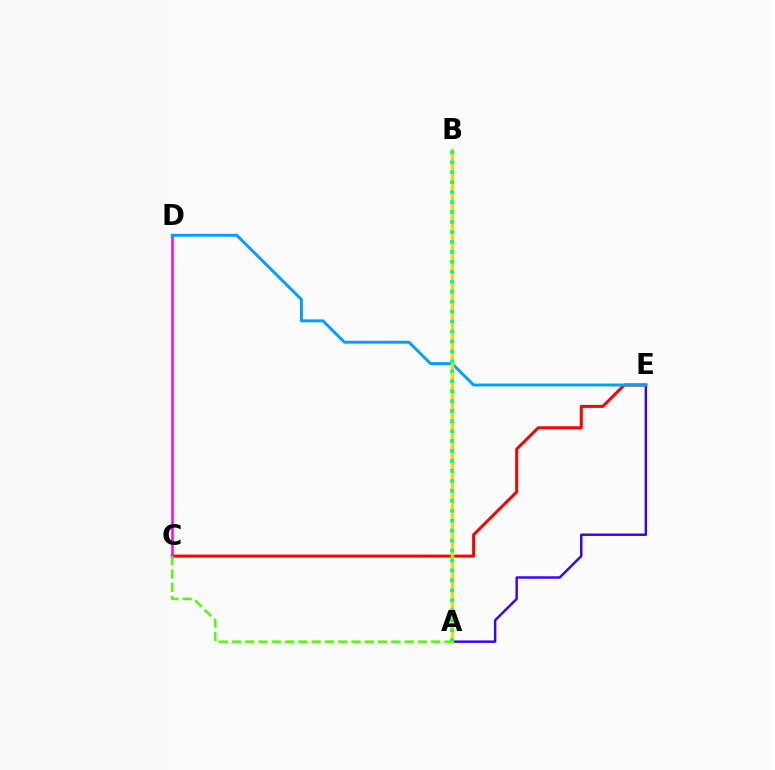{('A', 'E'): [{'color': '#3700ff', 'line_style': 'solid', 'thickness': 1.75}], ('C', 'E'): [{'color': '#ff0000', 'line_style': 'solid', 'thickness': 2.17}], ('C', 'D'): [{'color': '#ff00ed', 'line_style': 'solid', 'thickness': 1.81}], ('A', 'C'): [{'color': '#4fff00', 'line_style': 'dashed', 'thickness': 1.8}], ('D', 'E'): [{'color': '#009eff', 'line_style': 'solid', 'thickness': 2.1}], ('A', 'B'): [{'color': '#ffd500', 'line_style': 'solid', 'thickness': 2.46}, {'color': '#00ff86', 'line_style': 'dotted', 'thickness': 2.7}]}